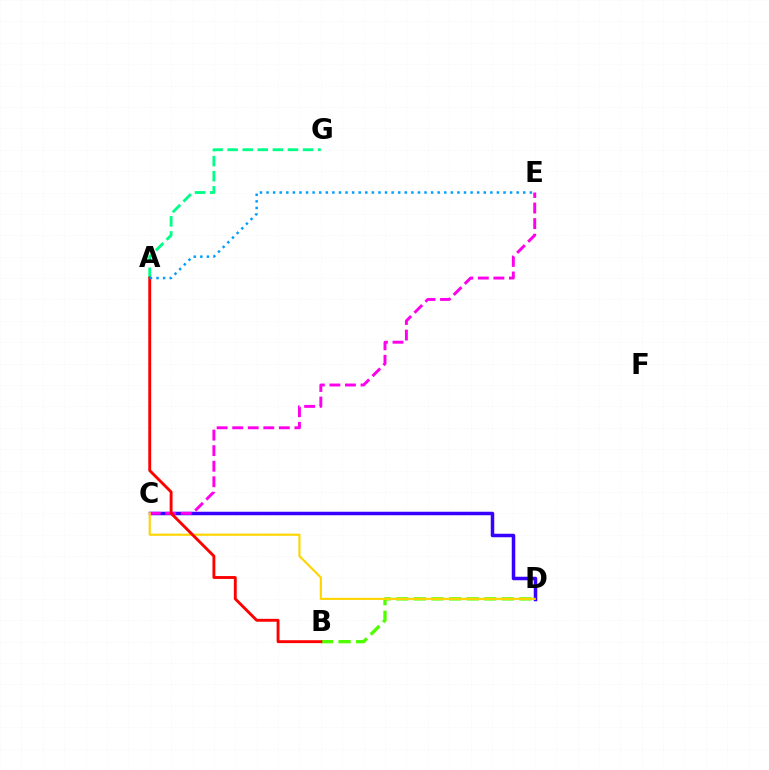{('C', 'D'): [{'color': '#3700ff', 'line_style': 'solid', 'thickness': 2.52}, {'color': '#ffd500', 'line_style': 'solid', 'thickness': 1.54}], ('C', 'E'): [{'color': '#ff00ed', 'line_style': 'dashed', 'thickness': 2.11}], ('B', 'D'): [{'color': '#4fff00', 'line_style': 'dashed', 'thickness': 2.39}], ('A', 'G'): [{'color': '#00ff86', 'line_style': 'dashed', 'thickness': 2.05}], ('A', 'B'): [{'color': '#ff0000', 'line_style': 'solid', 'thickness': 2.08}], ('A', 'E'): [{'color': '#009eff', 'line_style': 'dotted', 'thickness': 1.79}]}